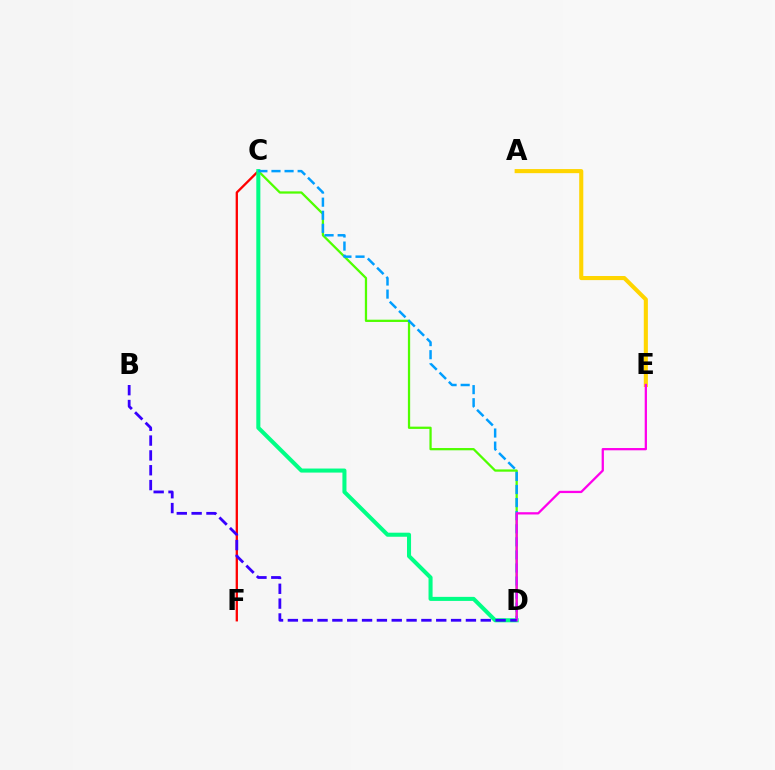{('C', 'D'): [{'color': '#4fff00', 'line_style': 'solid', 'thickness': 1.63}, {'color': '#00ff86', 'line_style': 'solid', 'thickness': 2.92}, {'color': '#009eff', 'line_style': 'dashed', 'thickness': 1.78}], ('C', 'F'): [{'color': '#ff0000', 'line_style': 'solid', 'thickness': 1.66}], ('A', 'E'): [{'color': '#ffd500', 'line_style': 'solid', 'thickness': 2.95}], ('D', 'E'): [{'color': '#ff00ed', 'line_style': 'solid', 'thickness': 1.64}], ('B', 'D'): [{'color': '#3700ff', 'line_style': 'dashed', 'thickness': 2.02}]}